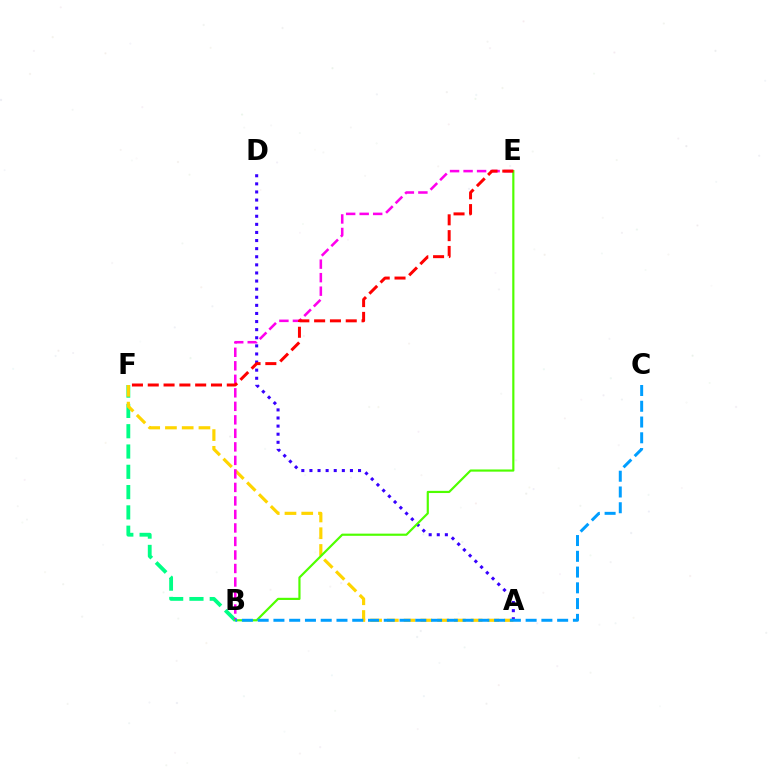{('B', 'F'): [{'color': '#00ff86', 'line_style': 'dashed', 'thickness': 2.76}], ('A', 'F'): [{'color': '#ffd500', 'line_style': 'dashed', 'thickness': 2.28}], ('B', 'E'): [{'color': '#ff00ed', 'line_style': 'dashed', 'thickness': 1.84}, {'color': '#4fff00', 'line_style': 'solid', 'thickness': 1.57}], ('A', 'D'): [{'color': '#3700ff', 'line_style': 'dotted', 'thickness': 2.2}], ('E', 'F'): [{'color': '#ff0000', 'line_style': 'dashed', 'thickness': 2.15}], ('B', 'C'): [{'color': '#009eff', 'line_style': 'dashed', 'thickness': 2.14}]}